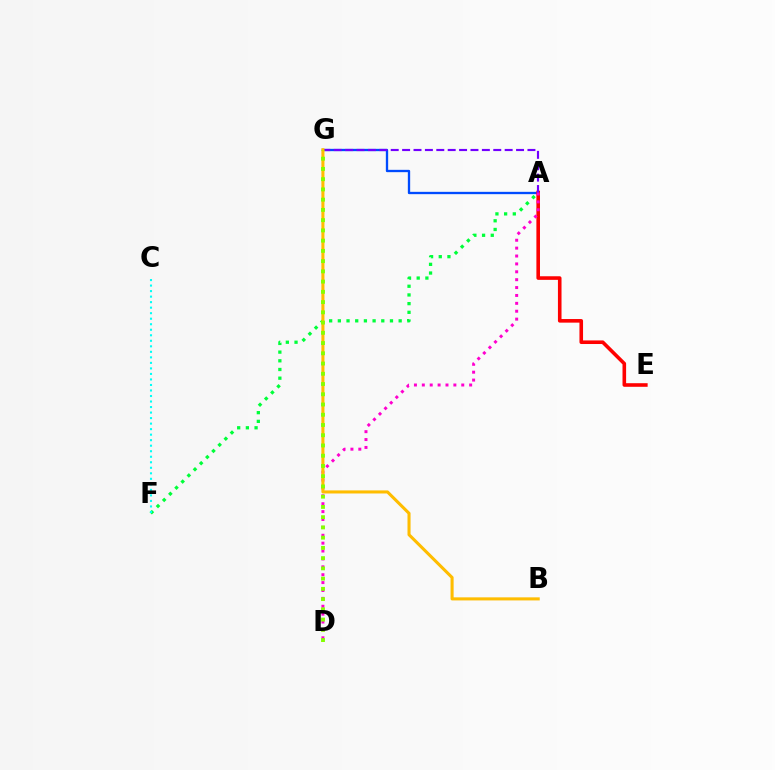{('A', 'F'): [{'color': '#00ff39', 'line_style': 'dotted', 'thickness': 2.36}], ('A', 'G'): [{'color': '#004bff', 'line_style': 'solid', 'thickness': 1.68}, {'color': '#7200ff', 'line_style': 'dashed', 'thickness': 1.55}], ('A', 'E'): [{'color': '#ff0000', 'line_style': 'solid', 'thickness': 2.59}], ('A', 'D'): [{'color': '#ff00cf', 'line_style': 'dotted', 'thickness': 2.14}], ('B', 'G'): [{'color': '#ffbd00', 'line_style': 'solid', 'thickness': 2.21}], ('D', 'G'): [{'color': '#84ff00', 'line_style': 'dotted', 'thickness': 2.78}], ('C', 'F'): [{'color': '#00fff6', 'line_style': 'dotted', 'thickness': 1.5}]}